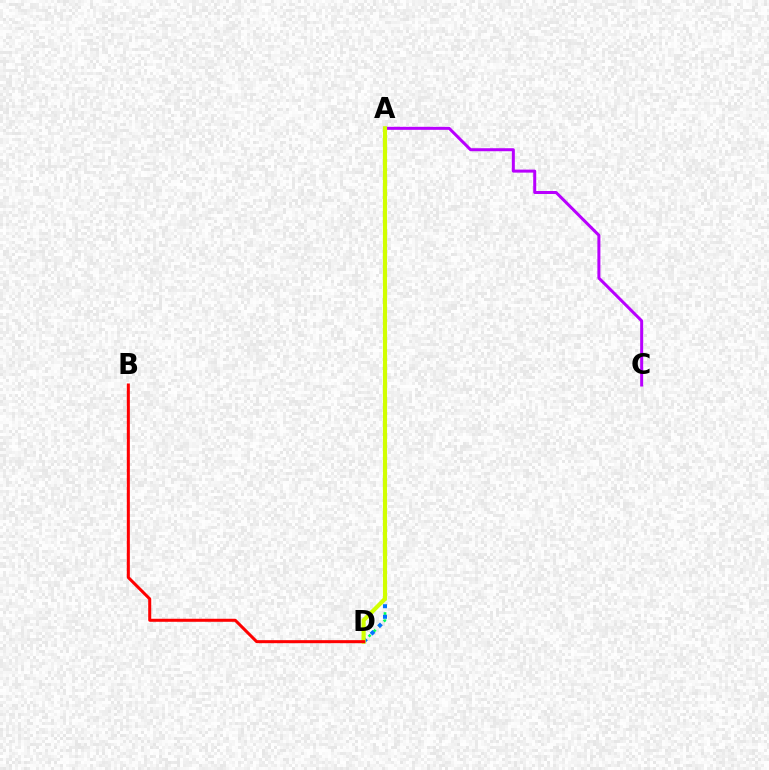{('A', 'D'): [{'color': '#00ff5c', 'line_style': 'dotted', 'thickness': 1.94}, {'color': '#0074ff', 'line_style': 'dotted', 'thickness': 2.87}, {'color': '#d1ff00', 'line_style': 'solid', 'thickness': 2.98}], ('A', 'C'): [{'color': '#b900ff', 'line_style': 'solid', 'thickness': 2.17}], ('B', 'D'): [{'color': '#ff0000', 'line_style': 'solid', 'thickness': 2.18}]}